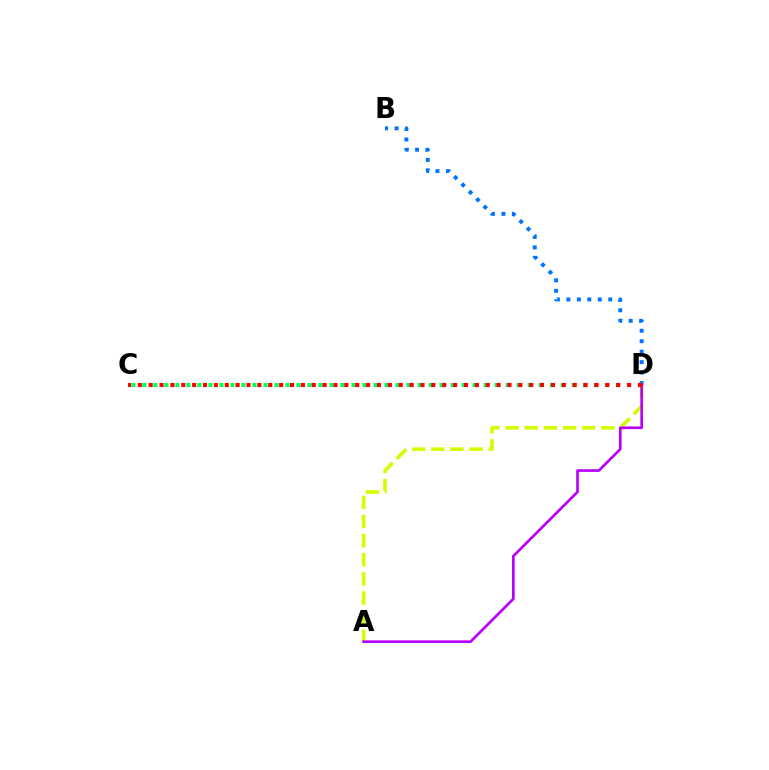{('A', 'D'): [{'color': '#d1ff00', 'line_style': 'dashed', 'thickness': 2.6}, {'color': '#b900ff', 'line_style': 'solid', 'thickness': 1.92}], ('B', 'D'): [{'color': '#0074ff', 'line_style': 'dotted', 'thickness': 2.84}], ('C', 'D'): [{'color': '#00ff5c', 'line_style': 'dotted', 'thickness': 2.99}, {'color': '#ff0000', 'line_style': 'dotted', 'thickness': 2.95}]}